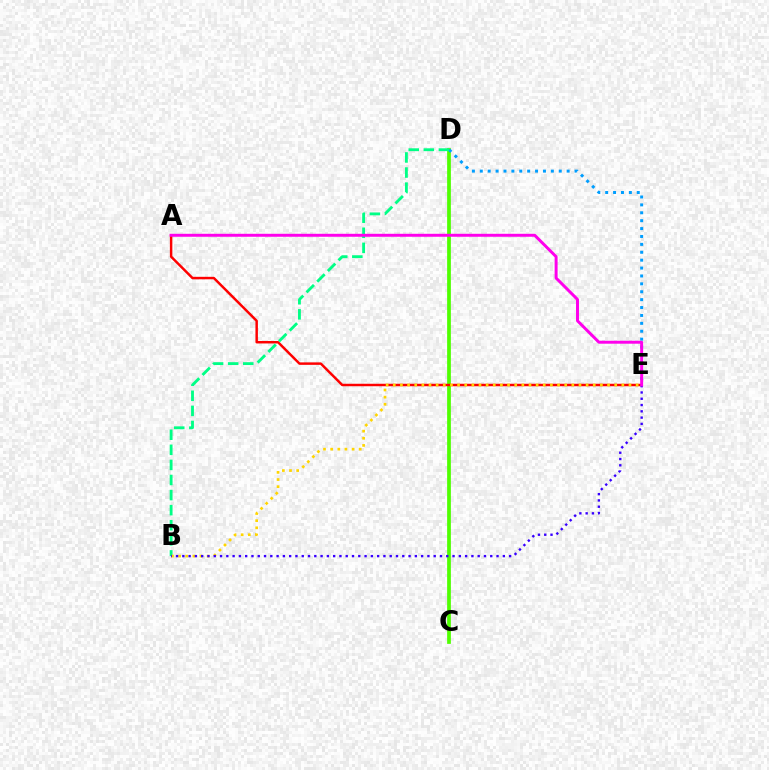{('C', 'D'): [{'color': '#4fff00', 'line_style': 'solid', 'thickness': 2.69}], ('A', 'E'): [{'color': '#ff0000', 'line_style': 'solid', 'thickness': 1.78}, {'color': '#ff00ed', 'line_style': 'solid', 'thickness': 2.13}], ('D', 'E'): [{'color': '#009eff', 'line_style': 'dotted', 'thickness': 2.15}], ('B', 'D'): [{'color': '#00ff86', 'line_style': 'dashed', 'thickness': 2.05}], ('B', 'E'): [{'color': '#ffd500', 'line_style': 'dotted', 'thickness': 1.94}, {'color': '#3700ff', 'line_style': 'dotted', 'thickness': 1.71}]}